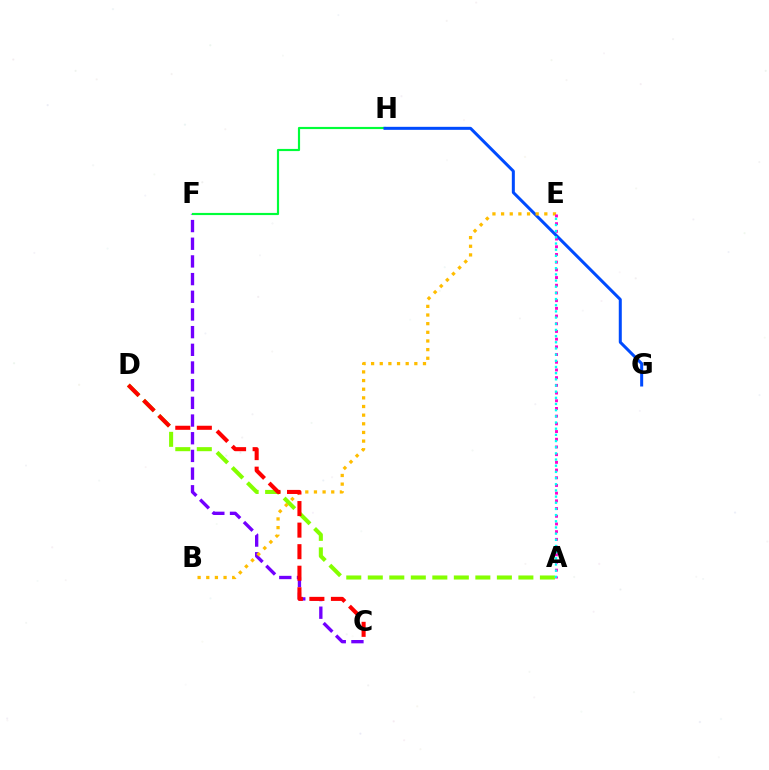{('C', 'F'): [{'color': '#7200ff', 'line_style': 'dashed', 'thickness': 2.4}], ('A', 'D'): [{'color': '#84ff00', 'line_style': 'dashed', 'thickness': 2.92}], ('F', 'H'): [{'color': '#00ff39', 'line_style': 'solid', 'thickness': 1.56}], ('G', 'H'): [{'color': '#004bff', 'line_style': 'solid', 'thickness': 2.17}], ('B', 'E'): [{'color': '#ffbd00', 'line_style': 'dotted', 'thickness': 2.35}], ('C', 'D'): [{'color': '#ff0000', 'line_style': 'dashed', 'thickness': 2.93}], ('A', 'E'): [{'color': '#ff00cf', 'line_style': 'dotted', 'thickness': 2.09}, {'color': '#00fff6', 'line_style': 'dotted', 'thickness': 1.68}]}